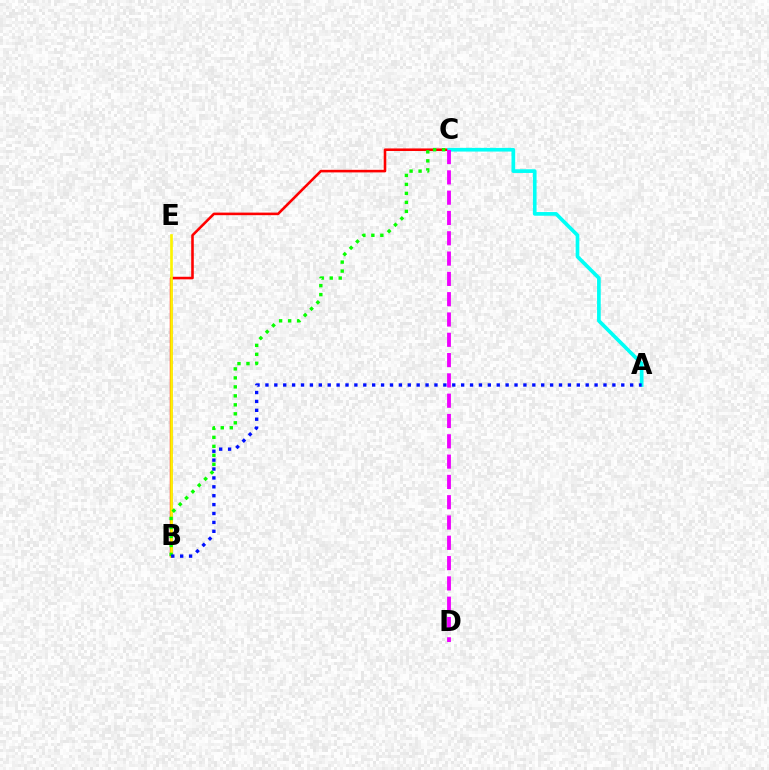{('B', 'C'): [{'color': '#ff0000', 'line_style': 'solid', 'thickness': 1.86}, {'color': '#08ff00', 'line_style': 'dotted', 'thickness': 2.44}], ('B', 'E'): [{'color': '#fcf500', 'line_style': 'solid', 'thickness': 1.93}], ('A', 'C'): [{'color': '#00fff6', 'line_style': 'solid', 'thickness': 2.65}], ('A', 'B'): [{'color': '#0010ff', 'line_style': 'dotted', 'thickness': 2.42}], ('C', 'D'): [{'color': '#ee00ff', 'line_style': 'dashed', 'thickness': 2.76}]}